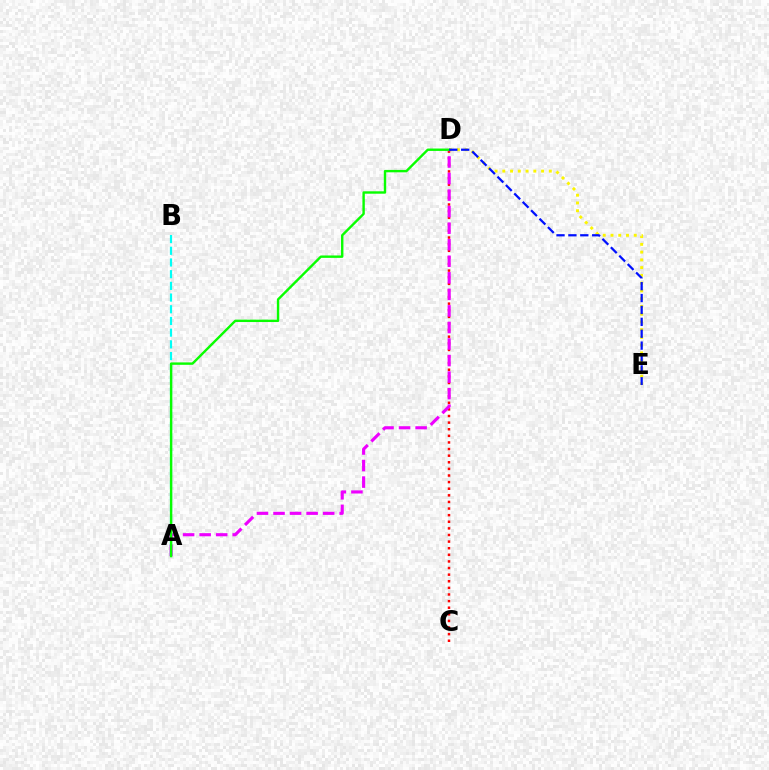{('C', 'D'): [{'color': '#ff0000', 'line_style': 'dotted', 'thickness': 1.8}], ('D', 'E'): [{'color': '#fcf500', 'line_style': 'dotted', 'thickness': 2.11}, {'color': '#0010ff', 'line_style': 'dashed', 'thickness': 1.61}], ('A', 'D'): [{'color': '#ee00ff', 'line_style': 'dashed', 'thickness': 2.25}, {'color': '#08ff00', 'line_style': 'solid', 'thickness': 1.73}], ('A', 'B'): [{'color': '#00fff6', 'line_style': 'dashed', 'thickness': 1.59}]}